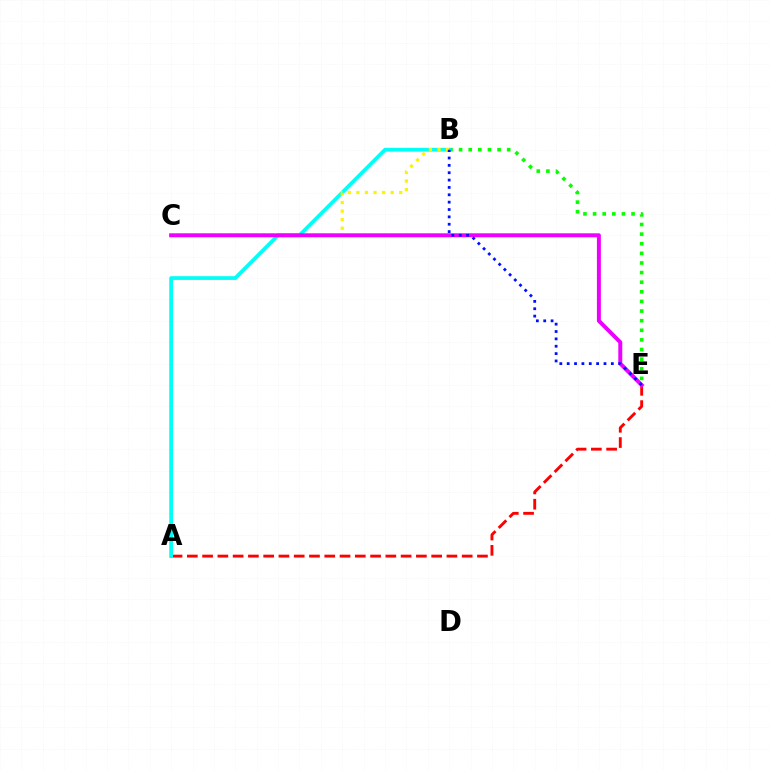{('B', 'E'): [{'color': '#08ff00', 'line_style': 'dotted', 'thickness': 2.61}, {'color': '#0010ff', 'line_style': 'dotted', 'thickness': 2.0}], ('A', 'E'): [{'color': '#ff0000', 'line_style': 'dashed', 'thickness': 2.07}], ('A', 'B'): [{'color': '#00fff6', 'line_style': 'solid', 'thickness': 2.7}], ('B', 'C'): [{'color': '#fcf500', 'line_style': 'dotted', 'thickness': 2.33}], ('C', 'E'): [{'color': '#ee00ff', 'line_style': 'solid', 'thickness': 2.85}]}